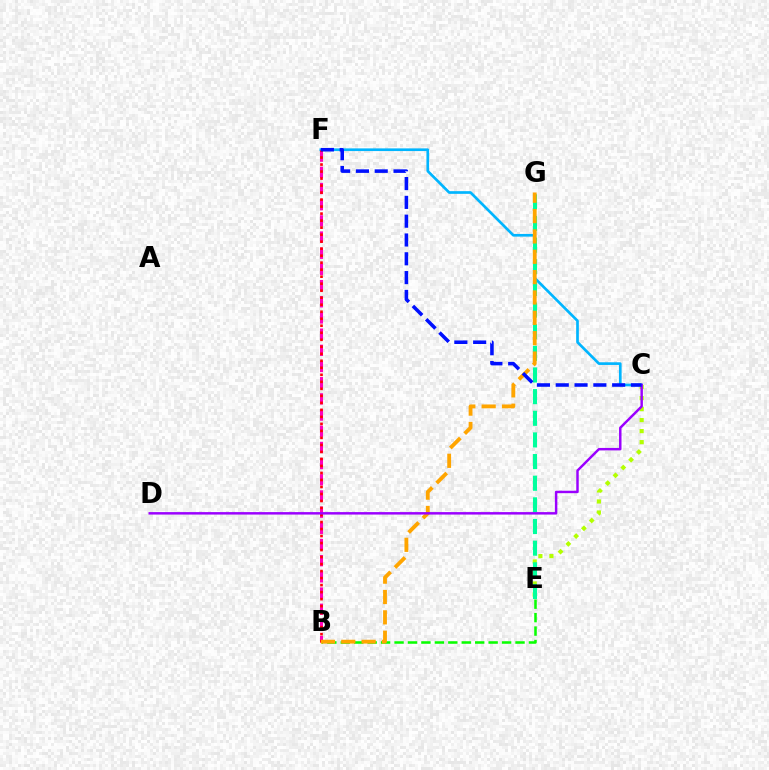{('C', 'F'): [{'color': '#00b5ff', 'line_style': 'solid', 'thickness': 1.93}, {'color': '#0010ff', 'line_style': 'dashed', 'thickness': 2.55}], ('B', 'E'): [{'color': '#08ff00', 'line_style': 'dashed', 'thickness': 1.83}], ('B', 'F'): [{'color': '#ff00bd', 'line_style': 'dashed', 'thickness': 2.2}, {'color': '#ff0000', 'line_style': 'dotted', 'thickness': 1.9}], ('C', 'E'): [{'color': '#b3ff00', 'line_style': 'dotted', 'thickness': 2.99}], ('E', 'G'): [{'color': '#00ff9d', 'line_style': 'dashed', 'thickness': 2.94}], ('B', 'G'): [{'color': '#ffa500', 'line_style': 'dashed', 'thickness': 2.76}], ('C', 'D'): [{'color': '#9b00ff', 'line_style': 'solid', 'thickness': 1.77}]}